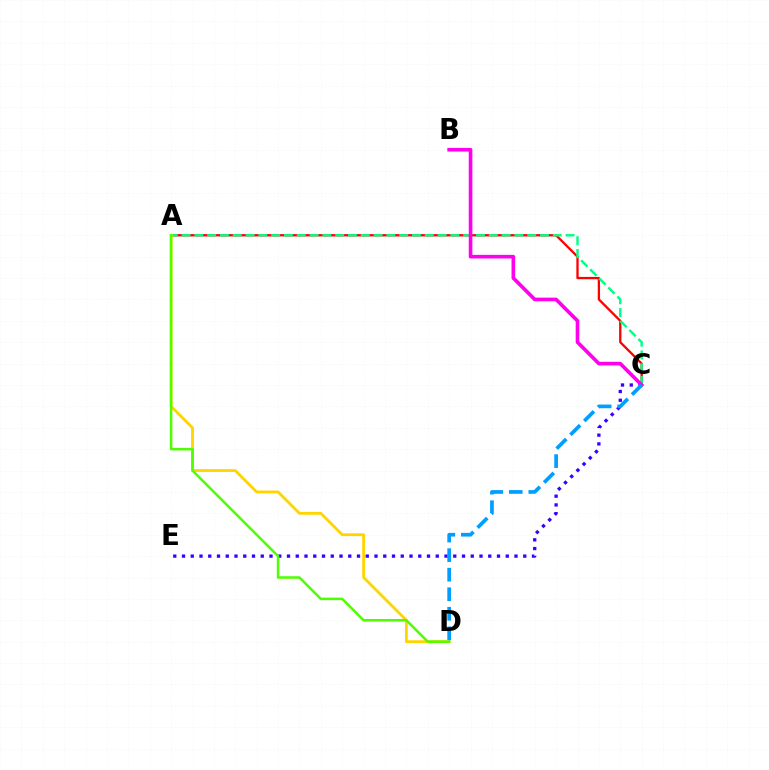{('A', 'C'): [{'color': '#ff0000', 'line_style': 'solid', 'thickness': 1.67}, {'color': '#00ff86', 'line_style': 'dashed', 'thickness': 1.74}], ('A', 'D'): [{'color': '#ffd500', 'line_style': 'solid', 'thickness': 2.02}, {'color': '#4fff00', 'line_style': 'solid', 'thickness': 1.82}], ('C', 'E'): [{'color': '#3700ff', 'line_style': 'dotted', 'thickness': 2.38}], ('B', 'C'): [{'color': '#ff00ed', 'line_style': 'solid', 'thickness': 2.61}], ('C', 'D'): [{'color': '#009eff', 'line_style': 'dashed', 'thickness': 2.66}]}